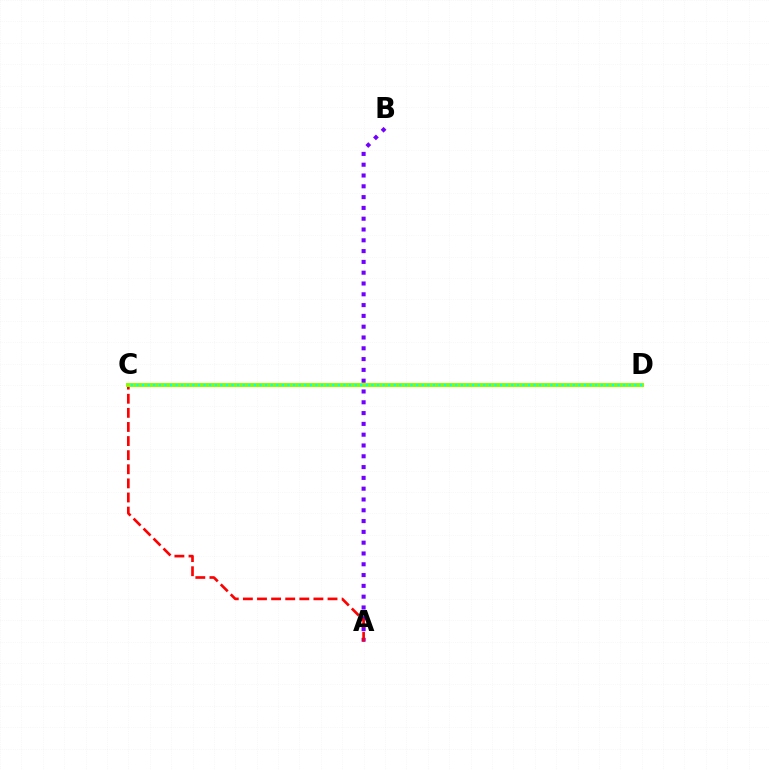{('A', 'B'): [{'color': '#7200ff', 'line_style': 'dotted', 'thickness': 2.93}], ('A', 'C'): [{'color': '#ff0000', 'line_style': 'dashed', 'thickness': 1.92}], ('C', 'D'): [{'color': '#84ff00', 'line_style': 'solid', 'thickness': 2.82}, {'color': '#00fff6', 'line_style': 'dotted', 'thickness': 1.52}]}